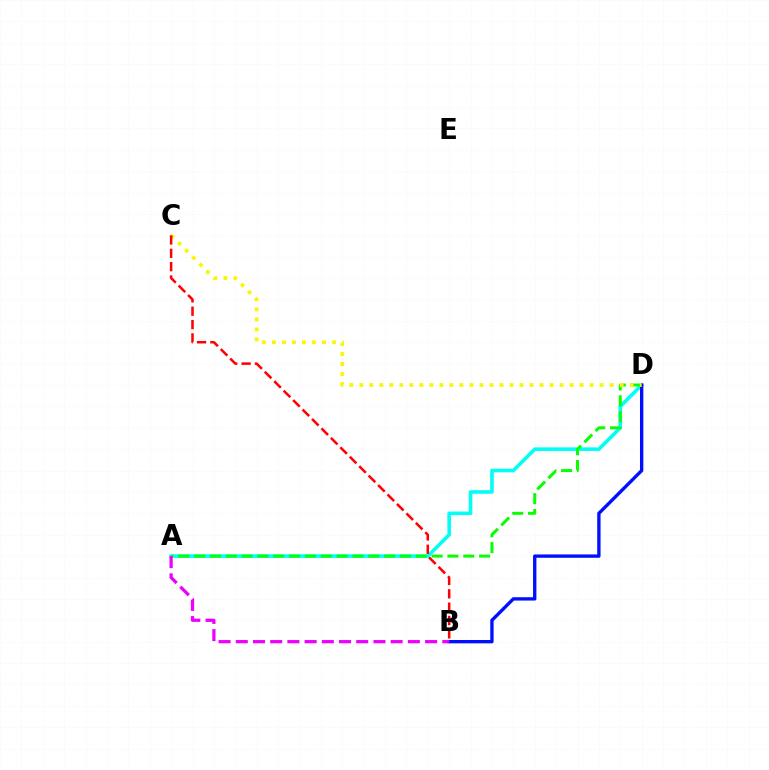{('A', 'D'): [{'color': '#00fff6', 'line_style': 'solid', 'thickness': 2.59}, {'color': '#08ff00', 'line_style': 'dashed', 'thickness': 2.15}], ('B', 'D'): [{'color': '#0010ff', 'line_style': 'solid', 'thickness': 2.41}], ('C', 'D'): [{'color': '#fcf500', 'line_style': 'dotted', 'thickness': 2.72}], ('A', 'B'): [{'color': '#ee00ff', 'line_style': 'dashed', 'thickness': 2.34}], ('B', 'C'): [{'color': '#ff0000', 'line_style': 'dashed', 'thickness': 1.81}]}